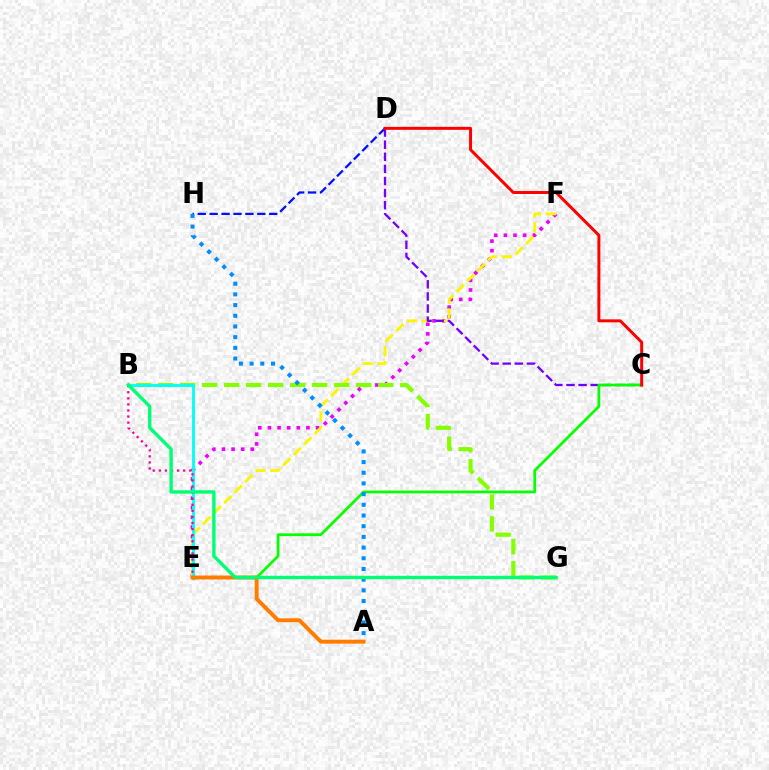{('E', 'F'): [{'color': '#ee00ff', 'line_style': 'dotted', 'thickness': 2.62}, {'color': '#fcf500', 'line_style': 'dashed', 'thickness': 2.02}], ('B', 'G'): [{'color': '#84ff00', 'line_style': 'dashed', 'thickness': 2.99}, {'color': '#00ff74', 'line_style': 'solid', 'thickness': 2.43}], ('C', 'D'): [{'color': '#7200ff', 'line_style': 'dashed', 'thickness': 1.64}, {'color': '#ff0000', 'line_style': 'solid', 'thickness': 2.14}], ('D', 'H'): [{'color': '#0010ff', 'line_style': 'dashed', 'thickness': 1.62}], ('C', 'E'): [{'color': '#08ff00', 'line_style': 'solid', 'thickness': 1.98}], ('B', 'E'): [{'color': '#00fff6', 'line_style': 'solid', 'thickness': 2.02}, {'color': '#ff0094', 'line_style': 'dotted', 'thickness': 1.65}], ('A', 'E'): [{'color': '#ff7c00', 'line_style': 'solid', 'thickness': 2.84}], ('A', 'H'): [{'color': '#008cff', 'line_style': 'dotted', 'thickness': 2.9}]}